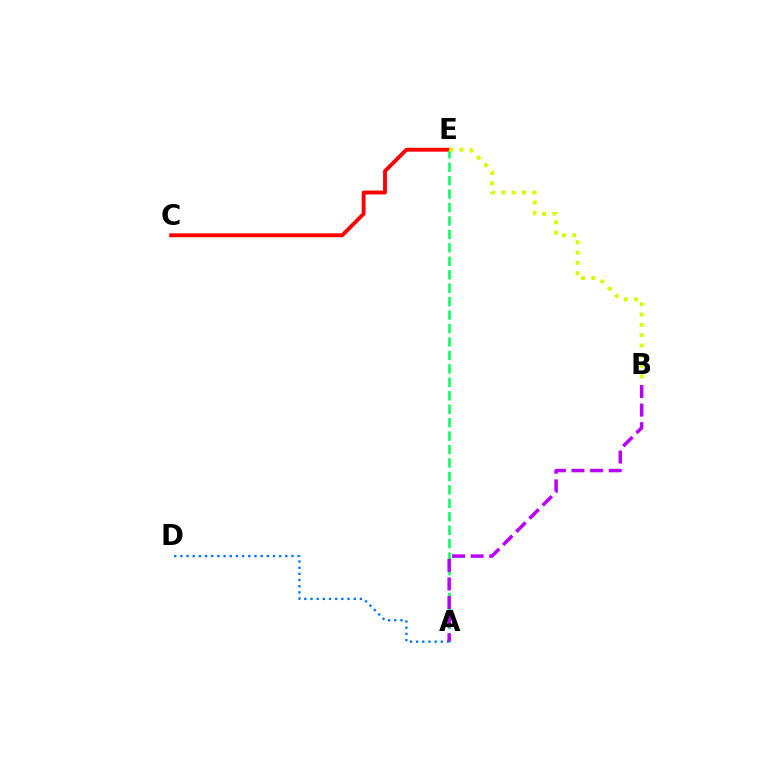{('C', 'E'): [{'color': '#ff0000', 'line_style': 'solid', 'thickness': 2.79}], ('A', 'D'): [{'color': '#0074ff', 'line_style': 'dotted', 'thickness': 1.68}], ('A', 'E'): [{'color': '#00ff5c', 'line_style': 'dashed', 'thickness': 1.83}], ('A', 'B'): [{'color': '#b900ff', 'line_style': 'dashed', 'thickness': 2.53}], ('B', 'E'): [{'color': '#d1ff00', 'line_style': 'dotted', 'thickness': 2.8}]}